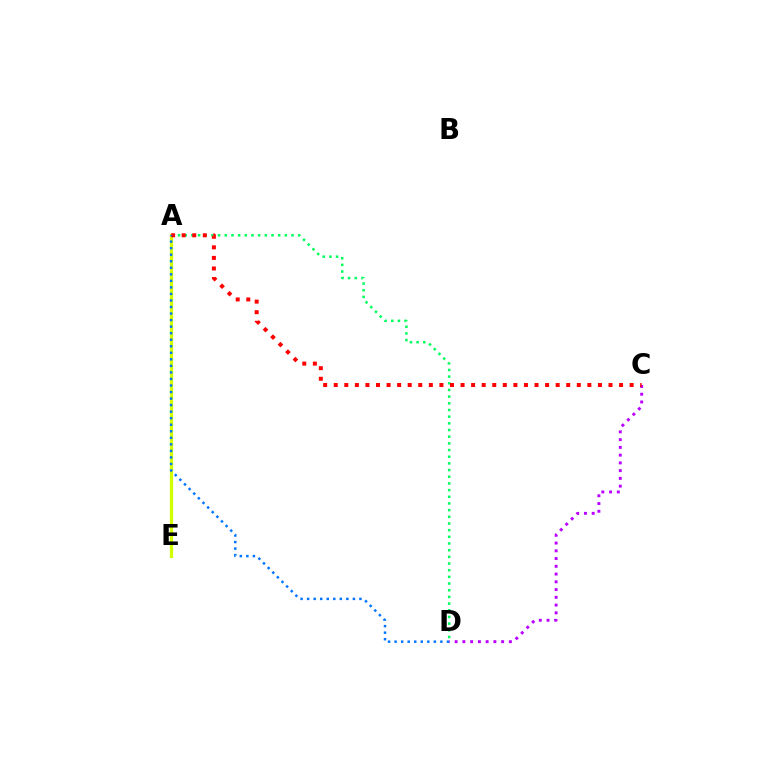{('A', 'D'): [{'color': '#00ff5c', 'line_style': 'dotted', 'thickness': 1.81}, {'color': '#0074ff', 'line_style': 'dotted', 'thickness': 1.78}], ('A', 'E'): [{'color': '#d1ff00', 'line_style': 'solid', 'thickness': 2.35}], ('C', 'D'): [{'color': '#b900ff', 'line_style': 'dotted', 'thickness': 2.11}], ('A', 'C'): [{'color': '#ff0000', 'line_style': 'dotted', 'thickness': 2.87}]}